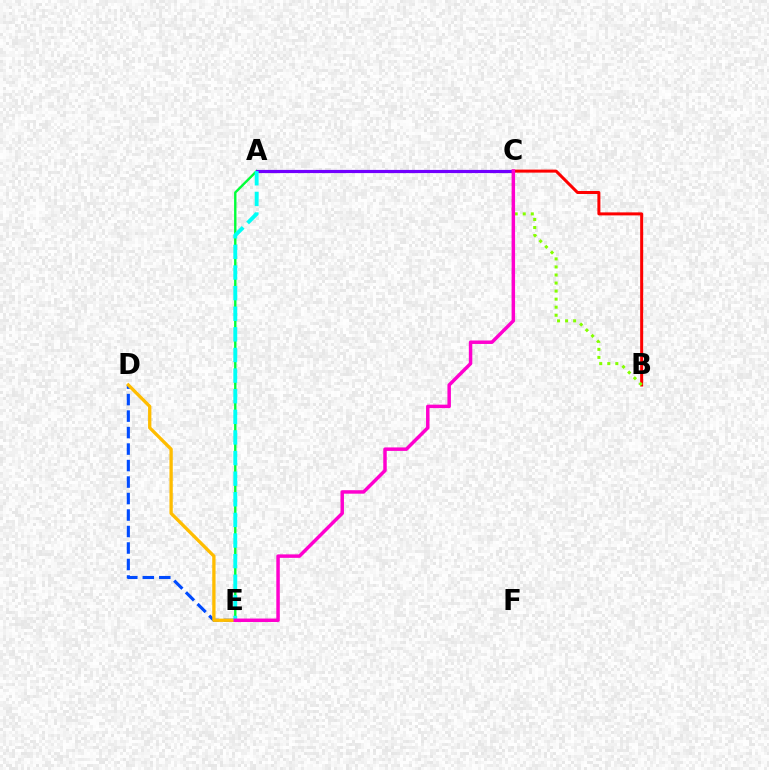{('A', 'E'): [{'color': '#00ff39', 'line_style': 'solid', 'thickness': 1.71}, {'color': '#00fff6', 'line_style': 'dashed', 'thickness': 2.8}], ('B', 'C'): [{'color': '#ff0000', 'line_style': 'solid', 'thickness': 2.17}, {'color': '#84ff00', 'line_style': 'dotted', 'thickness': 2.19}], ('D', 'E'): [{'color': '#004bff', 'line_style': 'dashed', 'thickness': 2.24}, {'color': '#ffbd00', 'line_style': 'solid', 'thickness': 2.38}], ('A', 'C'): [{'color': '#7200ff', 'line_style': 'solid', 'thickness': 2.29}], ('C', 'E'): [{'color': '#ff00cf', 'line_style': 'solid', 'thickness': 2.5}]}